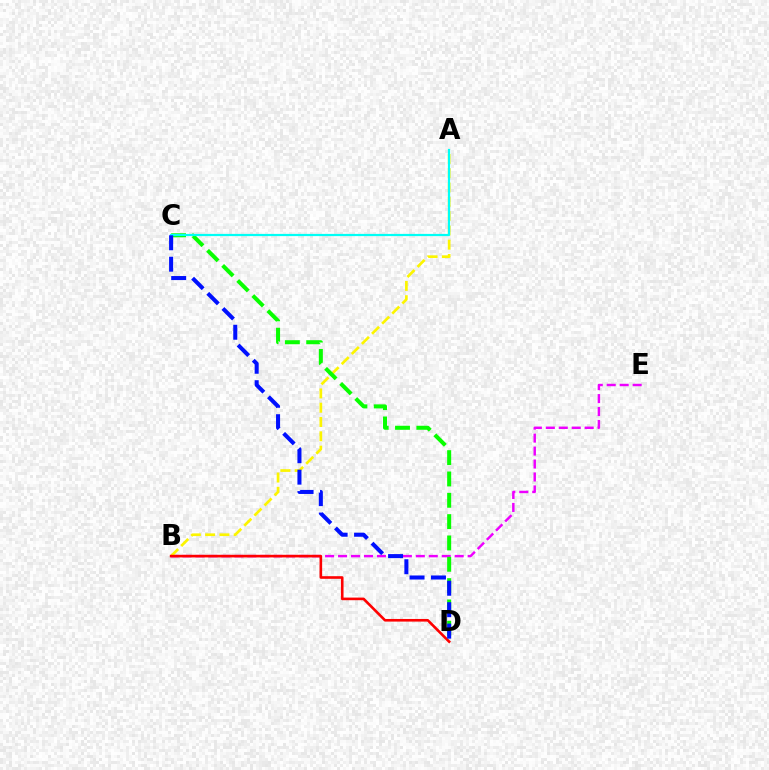{('B', 'E'): [{'color': '#ee00ff', 'line_style': 'dashed', 'thickness': 1.76}], ('A', 'B'): [{'color': '#fcf500', 'line_style': 'dashed', 'thickness': 1.94}], ('C', 'D'): [{'color': '#08ff00', 'line_style': 'dashed', 'thickness': 2.9}, {'color': '#0010ff', 'line_style': 'dashed', 'thickness': 2.91}], ('B', 'D'): [{'color': '#ff0000', 'line_style': 'solid', 'thickness': 1.89}], ('A', 'C'): [{'color': '#00fff6', 'line_style': 'solid', 'thickness': 1.59}]}